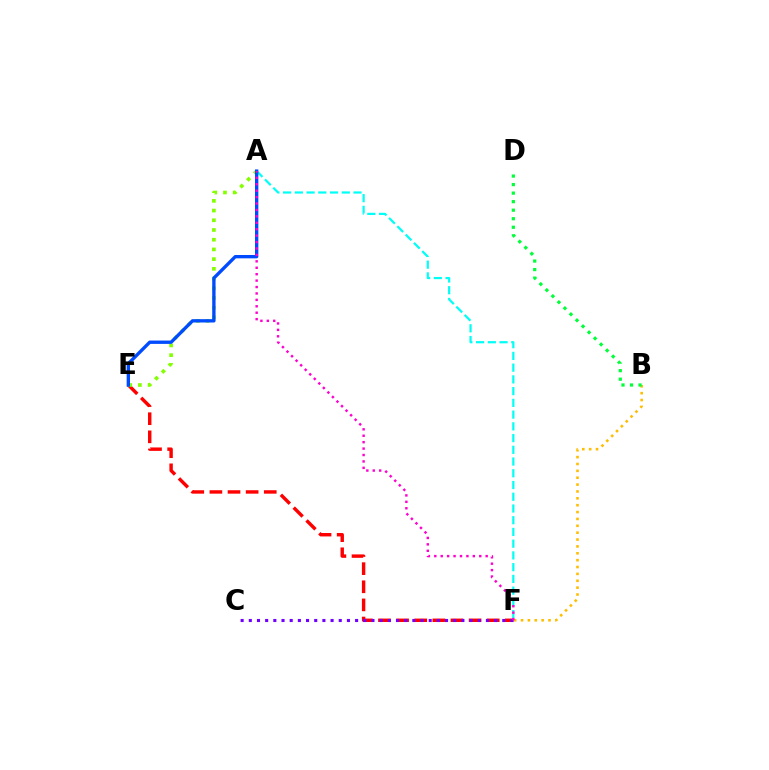{('B', 'F'): [{'color': '#ffbd00', 'line_style': 'dotted', 'thickness': 1.87}], ('E', 'F'): [{'color': '#ff0000', 'line_style': 'dashed', 'thickness': 2.46}], ('B', 'D'): [{'color': '#00ff39', 'line_style': 'dotted', 'thickness': 2.32}], ('A', 'F'): [{'color': '#00fff6', 'line_style': 'dashed', 'thickness': 1.59}, {'color': '#ff00cf', 'line_style': 'dotted', 'thickness': 1.75}], ('C', 'F'): [{'color': '#7200ff', 'line_style': 'dotted', 'thickness': 2.22}], ('A', 'E'): [{'color': '#84ff00', 'line_style': 'dotted', 'thickness': 2.64}, {'color': '#004bff', 'line_style': 'solid', 'thickness': 2.41}]}